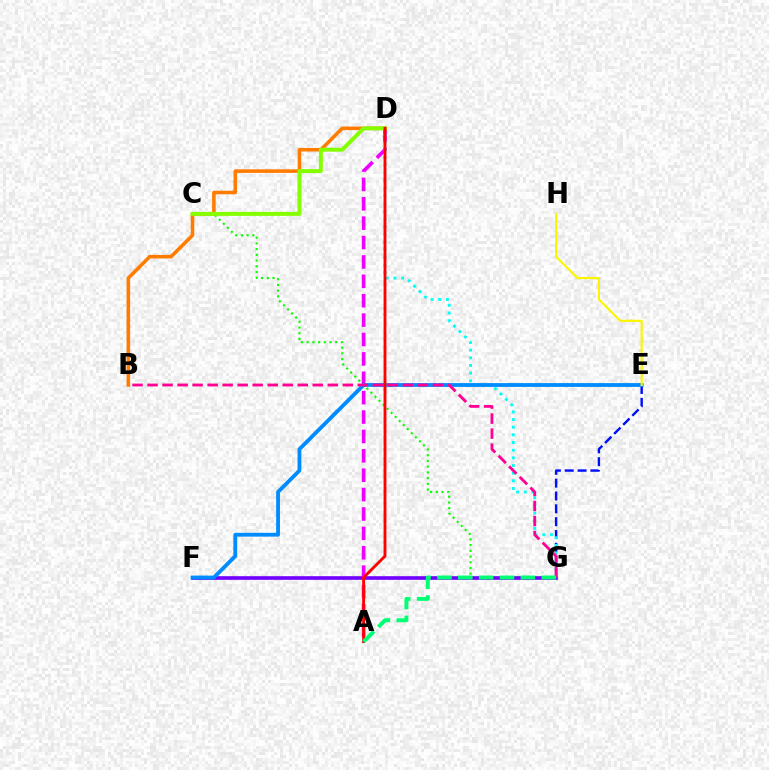{('C', 'G'): [{'color': '#08ff00', 'line_style': 'dotted', 'thickness': 1.55}], ('B', 'D'): [{'color': '#ff7c00', 'line_style': 'solid', 'thickness': 2.57}], ('F', 'G'): [{'color': '#7200ff', 'line_style': 'solid', 'thickness': 2.62}], ('A', 'D'): [{'color': '#ee00ff', 'line_style': 'dashed', 'thickness': 2.63}, {'color': '#ff0000', 'line_style': 'solid', 'thickness': 2.06}], ('E', 'G'): [{'color': '#0010ff', 'line_style': 'dashed', 'thickness': 1.75}], ('D', 'G'): [{'color': '#00fff6', 'line_style': 'dotted', 'thickness': 2.08}], ('C', 'D'): [{'color': '#84ff00', 'line_style': 'solid', 'thickness': 2.84}], ('E', 'F'): [{'color': '#008cff', 'line_style': 'solid', 'thickness': 2.75}], ('B', 'G'): [{'color': '#ff0094', 'line_style': 'dashed', 'thickness': 2.04}], ('E', 'H'): [{'color': '#fcf500', 'line_style': 'solid', 'thickness': 1.55}], ('A', 'G'): [{'color': '#00ff74', 'line_style': 'dashed', 'thickness': 2.83}]}